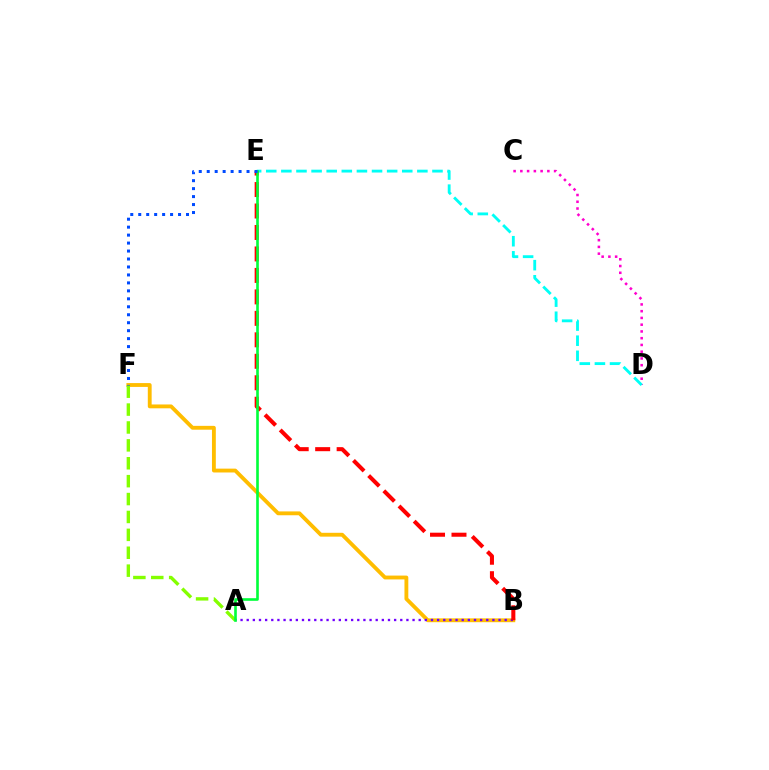{('B', 'F'): [{'color': '#ffbd00', 'line_style': 'solid', 'thickness': 2.77}], ('A', 'B'): [{'color': '#7200ff', 'line_style': 'dotted', 'thickness': 1.67}], ('C', 'D'): [{'color': '#ff00cf', 'line_style': 'dotted', 'thickness': 1.83}], ('A', 'F'): [{'color': '#84ff00', 'line_style': 'dashed', 'thickness': 2.43}], ('D', 'E'): [{'color': '#00fff6', 'line_style': 'dashed', 'thickness': 2.05}], ('B', 'E'): [{'color': '#ff0000', 'line_style': 'dashed', 'thickness': 2.92}], ('A', 'E'): [{'color': '#00ff39', 'line_style': 'solid', 'thickness': 1.9}], ('E', 'F'): [{'color': '#004bff', 'line_style': 'dotted', 'thickness': 2.16}]}